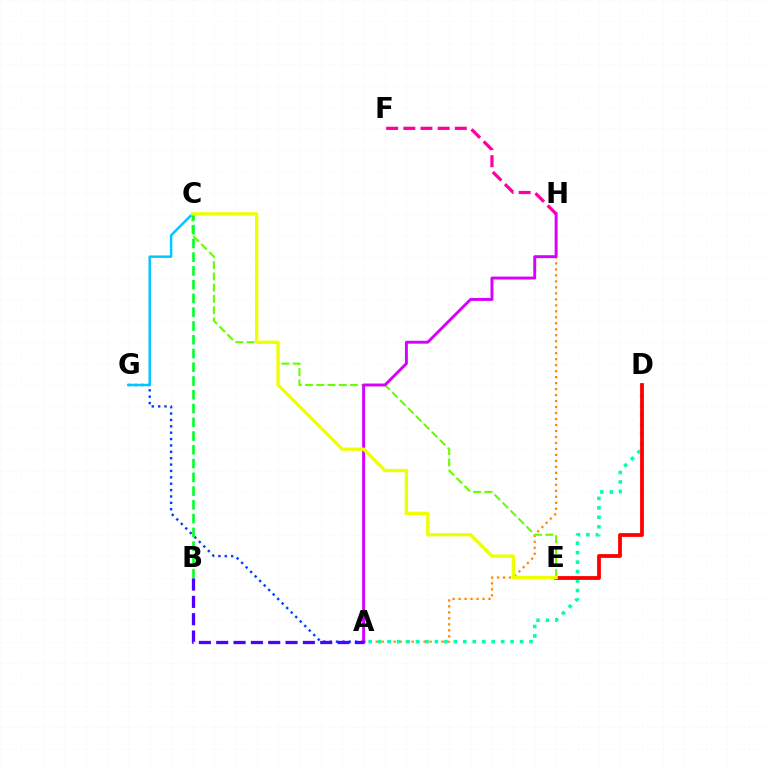{('A', 'H'): [{'color': '#ff8800', 'line_style': 'dotted', 'thickness': 1.63}, {'color': '#d600ff', 'line_style': 'solid', 'thickness': 2.1}], ('C', 'E'): [{'color': '#66ff00', 'line_style': 'dashed', 'thickness': 1.53}, {'color': '#eeff00', 'line_style': 'solid', 'thickness': 2.38}], ('A', 'G'): [{'color': '#003fff', 'line_style': 'dotted', 'thickness': 1.73}], ('C', 'G'): [{'color': '#00c7ff', 'line_style': 'solid', 'thickness': 1.77}], ('A', 'D'): [{'color': '#00ffaf', 'line_style': 'dotted', 'thickness': 2.57}], ('D', 'E'): [{'color': '#ff0000', 'line_style': 'solid', 'thickness': 2.73}], ('B', 'C'): [{'color': '#00ff27', 'line_style': 'dashed', 'thickness': 1.87}], ('F', 'H'): [{'color': '#ff00a0', 'line_style': 'dashed', 'thickness': 2.33}], ('A', 'B'): [{'color': '#4f00ff', 'line_style': 'dashed', 'thickness': 2.35}]}